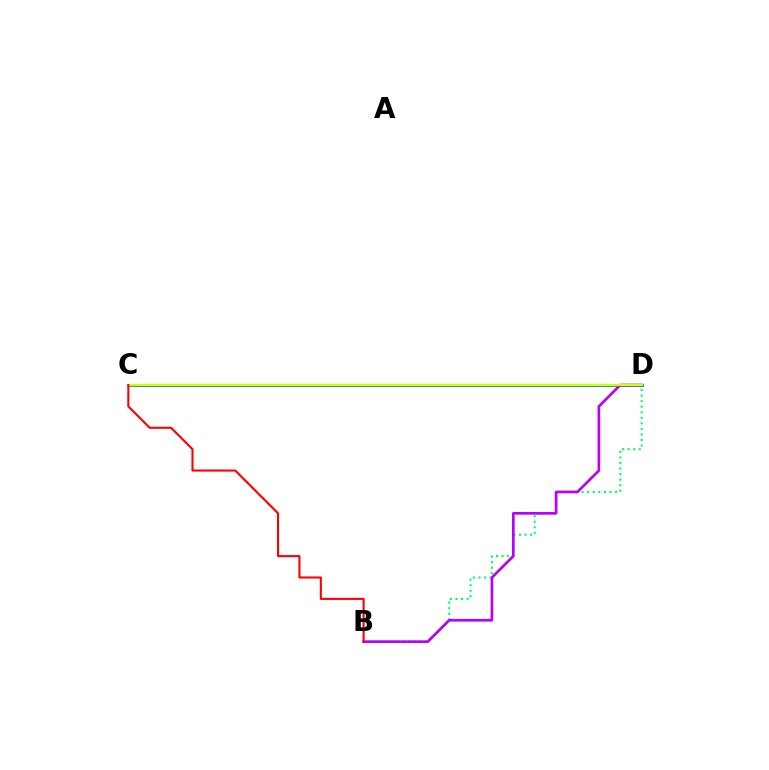{('C', 'D'): [{'color': '#0074ff', 'line_style': 'solid', 'thickness': 2.03}, {'color': '#d1ff00', 'line_style': 'solid', 'thickness': 1.63}], ('B', 'D'): [{'color': '#00ff5c', 'line_style': 'dotted', 'thickness': 1.51}, {'color': '#b900ff', 'line_style': 'solid', 'thickness': 1.93}], ('B', 'C'): [{'color': '#ff0000', 'line_style': 'solid', 'thickness': 1.51}]}